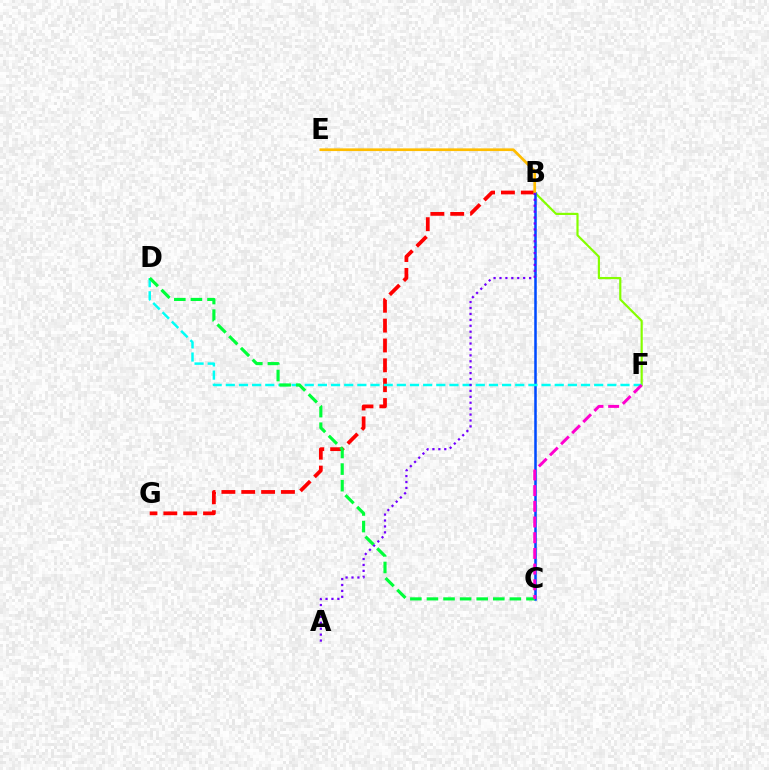{('B', 'F'): [{'color': '#84ff00', 'line_style': 'solid', 'thickness': 1.57}], ('B', 'C'): [{'color': '#004bff', 'line_style': 'solid', 'thickness': 1.83}], ('B', 'G'): [{'color': '#ff0000', 'line_style': 'dashed', 'thickness': 2.7}], ('D', 'F'): [{'color': '#00fff6', 'line_style': 'dashed', 'thickness': 1.79}], ('B', 'E'): [{'color': '#ffbd00', 'line_style': 'solid', 'thickness': 1.94}], ('C', 'D'): [{'color': '#00ff39', 'line_style': 'dashed', 'thickness': 2.25}], ('A', 'B'): [{'color': '#7200ff', 'line_style': 'dotted', 'thickness': 1.61}], ('C', 'F'): [{'color': '#ff00cf', 'line_style': 'dashed', 'thickness': 2.13}]}